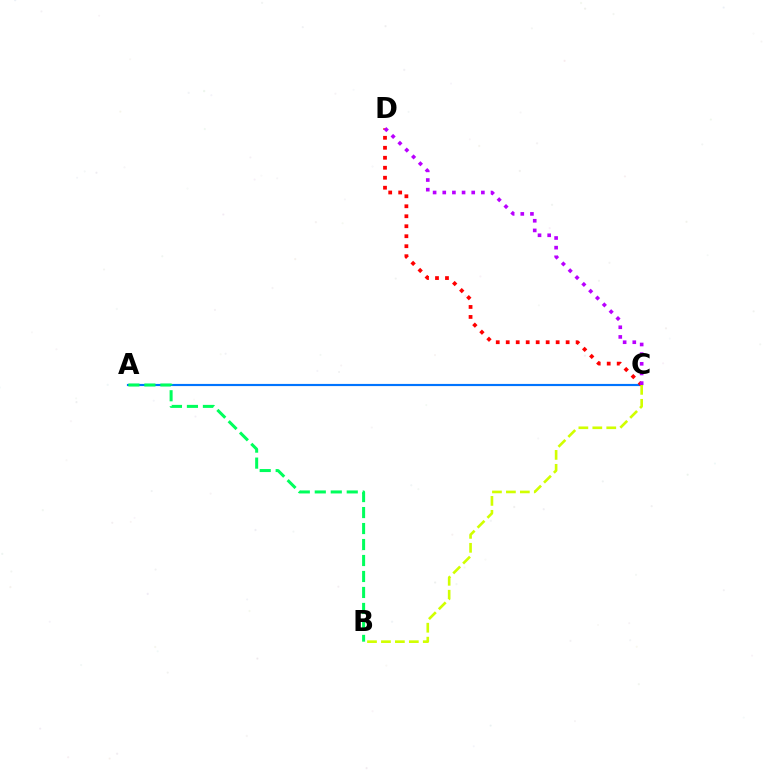{('A', 'C'): [{'color': '#0074ff', 'line_style': 'solid', 'thickness': 1.56}], ('C', 'D'): [{'color': '#ff0000', 'line_style': 'dotted', 'thickness': 2.71}, {'color': '#b900ff', 'line_style': 'dotted', 'thickness': 2.62}], ('B', 'C'): [{'color': '#d1ff00', 'line_style': 'dashed', 'thickness': 1.89}], ('A', 'B'): [{'color': '#00ff5c', 'line_style': 'dashed', 'thickness': 2.17}]}